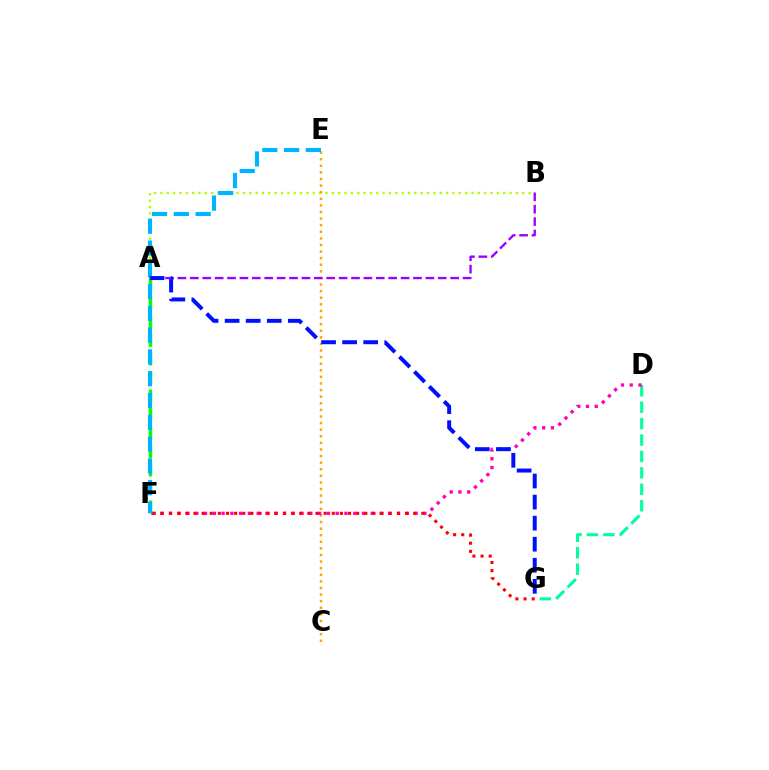{('A', 'B'): [{'color': '#b3ff00', 'line_style': 'dotted', 'thickness': 1.72}, {'color': '#9b00ff', 'line_style': 'dashed', 'thickness': 1.68}], ('D', 'G'): [{'color': '#00ff9d', 'line_style': 'dashed', 'thickness': 2.23}], ('C', 'E'): [{'color': '#ffa500', 'line_style': 'dotted', 'thickness': 1.79}], ('D', 'F'): [{'color': '#ff00bd', 'line_style': 'dotted', 'thickness': 2.38}], ('A', 'F'): [{'color': '#08ff00', 'line_style': 'dashed', 'thickness': 2.51}], ('E', 'F'): [{'color': '#00b5ff', 'line_style': 'dashed', 'thickness': 2.96}], ('F', 'G'): [{'color': '#ff0000', 'line_style': 'dotted', 'thickness': 2.21}], ('A', 'G'): [{'color': '#0010ff', 'line_style': 'dashed', 'thickness': 2.86}]}